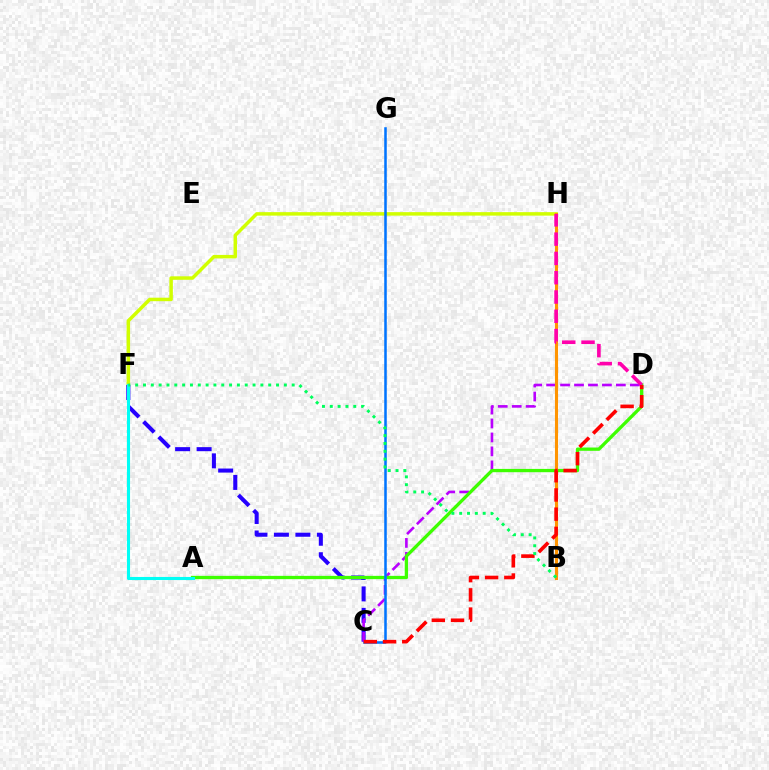{('F', 'H'): [{'color': '#d1ff00', 'line_style': 'solid', 'thickness': 2.51}], ('C', 'F'): [{'color': '#2500ff', 'line_style': 'dashed', 'thickness': 2.92}], ('C', 'D'): [{'color': '#b900ff', 'line_style': 'dashed', 'thickness': 1.9}, {'color': '#ff0000', 'line_style': 'dashed', 'thickness': 2.61}], ('A', 'D'): [{'color': '#3dff00', 'line_style': 'solid', 'thickness': 2.37}], ('A', 'F'): [{'color': '#00fff6', 'line_style': 'solid', 'thickness': 2.22}], ('B', 'H'): [{'color': '#ff9400', 'line_style': 'solid', 'thickness': 2.23}], ('C', 'G'): [{'color': '#0074ff', 'line_style': 'solid', 'thickness': 1.82}], ('D', 'H'): [{'color': '#ff00ac', 'line_style': 'dashed', 'thickness': 2.62}], ('B', 'F'): [{'color': '#00ff5c', 'line_style': 'dotted', 'thickness': 2.13}]}